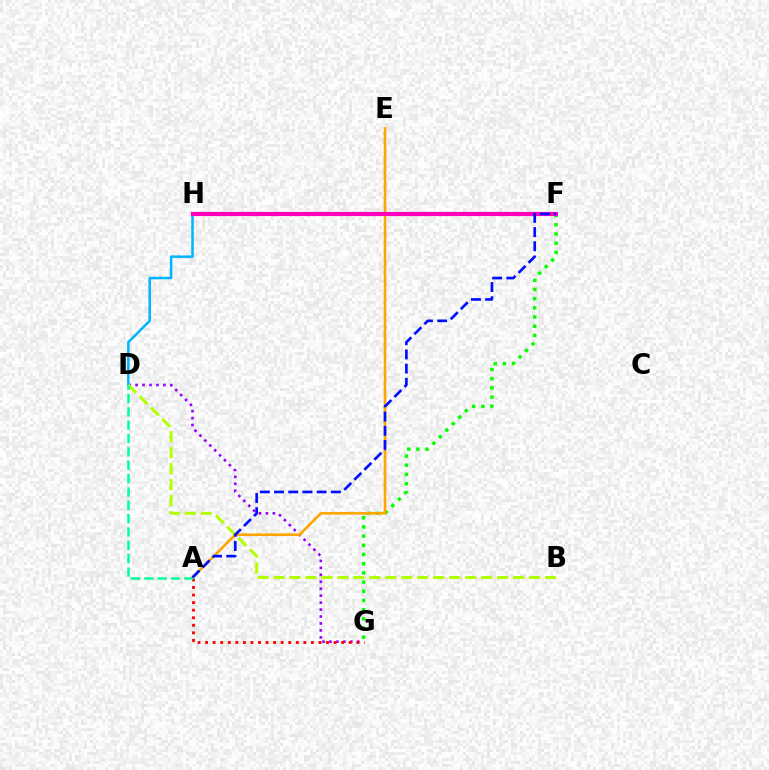{('D', 'G'): [{'color': '#9b00ff', 'line_style': 'dotted', 'thickness': 1.89}], ('F', 'G'): [{'color': '#08ff00', 'line_style': 'dotted', 'thickness': 2.5}], ('D', 'H'): [{'color': '#00b5ff', 'line_style': 'solid', 'thickness': 1.81}], ('A', 'G'): [{'color': '#ff0000', 'line_style': 'dotted', 'thickness': 2.05}], ('B', 'D'): [{'color': '#b3ff00', 'line_style': 'dashed', 'thickness': 2.17}], ('A', 'E'): [{'color': '#ffa500', 'line_style': 'solid', 'thickness': 1.87}], ('A', 'D'): [{'color': '#00ff9d', 'line_style': 'dashed', 'thickness': 1.81}], ('F', 'H'): [{'color': '#ff00bd', 'line_style': 'solid', 'thickness': 2.99}], ('A', 'F'): [{'color': '#0010ff', 'line_style': 'dashed', 'thickness': 1.93}]}